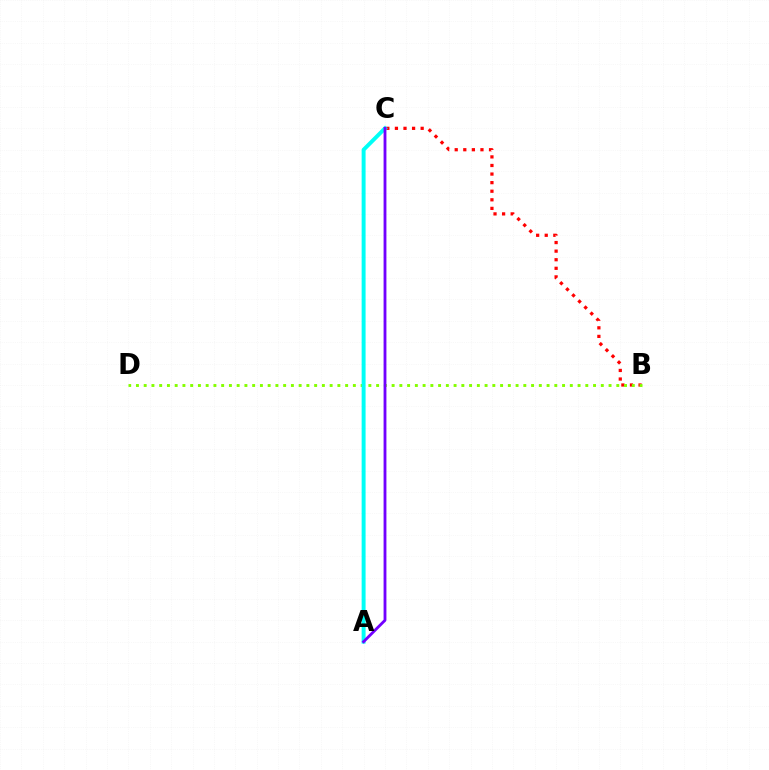{('B', 'C'): [{'color': '#ff0000', 'line_style': 'dotted', 'thickness': 2.33}], ('B', 'D'): [{'color': '#84ff00', 'line_style': 'dotted', 'thickness': 2.11}], ('A', 'C'): [{'color': '#00fff6', 'line_style': 'solid', 'thickness': 2.84}, {'color': '#7200ff', 'line_style': 'solid', 'thickness': 2.04}]}